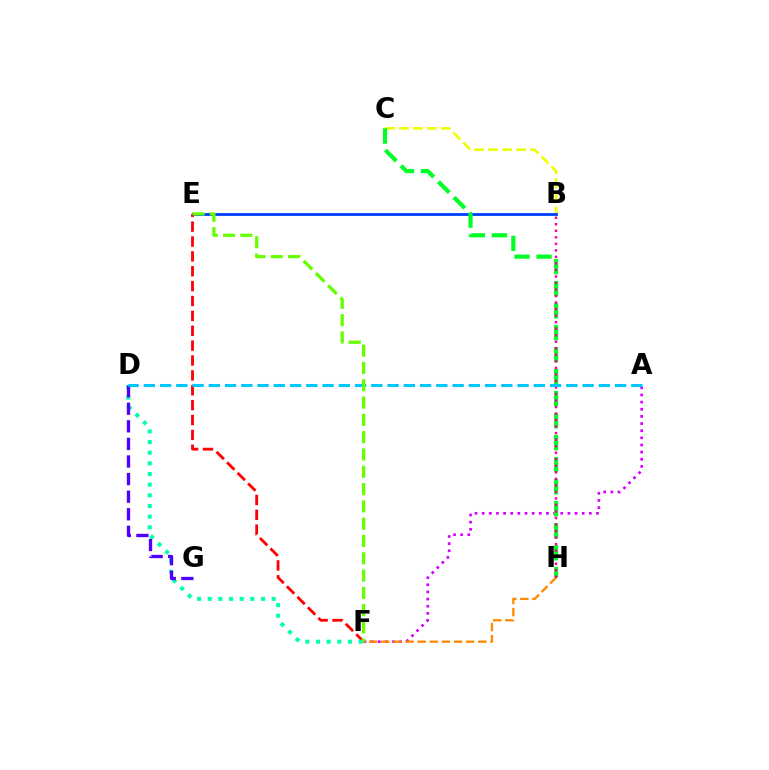{('B', 'C'): [{'color': '#eeff00', 'line_style': 'dashed', 'thickness': 1.9}], ('B', 'E'): [{'color': '#003fff', 'line_style': 'solid', 'thickness': 2.02}], ('A', 'F'): [{'color': '#d600ff', 'line_style': 'dotted', 'thickness': 1.94}], ('E', 'F'): [{'color': '#ff0000', 'line_style': 'dashed', 'thickness': 2.02}, {'color': '#66ff00', 'line_style': 'dashed', 'thickness': 2.35}], ('C', 'H'): [{'color': '#00ff27', 'line_style': 'dashed', 'thickness': 2.99}], ('D', 'F'): [{'color': '#00ffaf', 'line_style': 'dotted', 'thickness': 2.89}], ('F', 'H'): [{'color': '#ff8800', 'line_style': 'dashed', 'thickness': 1.65}], ('D', 'G'): [{'color': '#4f00ff', 'line_style': 'dashed', 'thickness': 2.39}], ('B', 'H'): [{'color': '#ff00a0', 'line_style': 'dotted', 'thickness': 1.77}], ('A', 'D'): [{'color': '#00c7ff', 'line_style': 'dashed', 'thickness': 2.21}]}